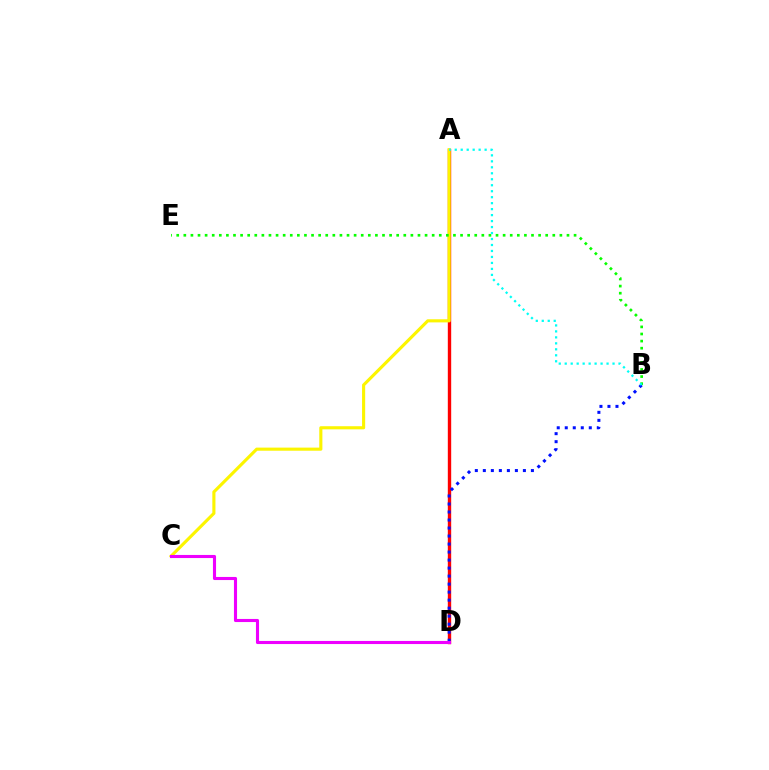{('A', 'D'): [{'color': '#ff0000', 'line_style': 'solid', 'thickness': 2.43}], ('A', 'C'): [{'color': '#fcf500', 'line_style': 'solid', 'thickness': 2.24}], ('B', 'D'): [{'color': '#0010ff', 'line_style': 'dotted', 'thickness': 2.18}], ('B', 'E'): [{'color': '#08ff00', 'line_style': 'dotted', 'thickness': 1.93}], ('A', 'B'): [{'color': '#00fff6', 'line_style': 'dotted', 'thickness': 1.62}], ('C', 'D'): [{'color': '#ee00ff', 'line_style': 'solid', 'thickness': 2.23}]}